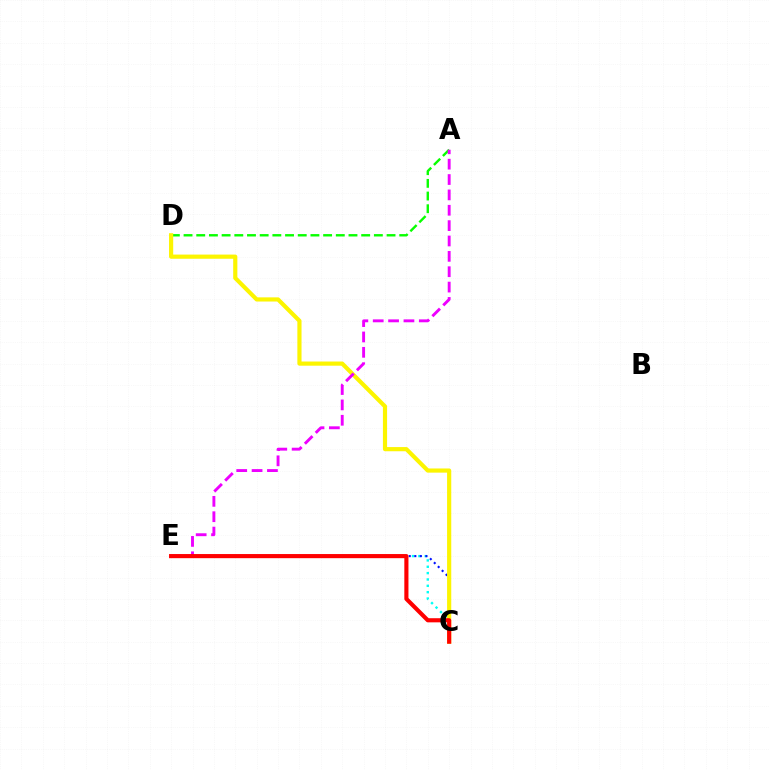{('A', 'D'): [{'color': '#08ff00', 'line_style': 'dashed', 'thickness': 1.72}], ('C', 'E'): [{'color': '#00fff6', 'line_style': 'dotted', 'thickness': 1.73}, {'color': '#0010ff', 'line_style': 'dotted', 'thickness': 1.51}, {'color': '#ff0000', 'line_style': 'solid', 'thickness': 2.98}], ('C', 'D'): [{'color': '#fcf500', 'line_style': 'solid', 'thickness': 3.0}], ('A', 'E'): [{'color': '#ee00ff', 'line_style': 'dashed', 'thickness': 2.09}]}